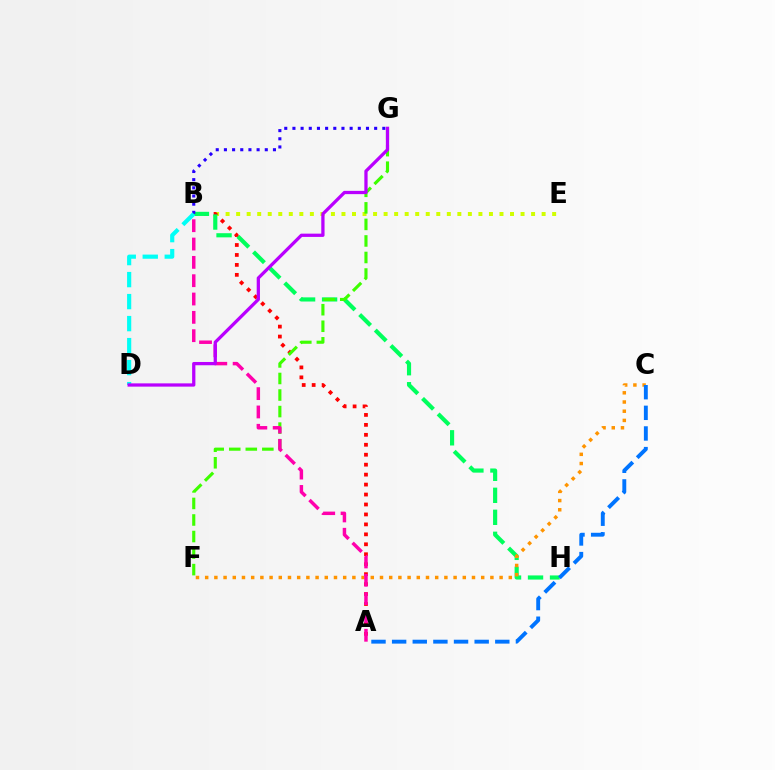{('B', 'E'): [{'color': '#d1ff00', 'line_style': 'dotted', 'thickness': 2.86}], ('A', 'B'): [{'color': '#ff0000', 'line_style': 'dotted', 'thickness': 2.7}, {'color': '#ff00ac', 'line_style': 'dashed', 'thickness': 2.49}], ('B', 'H'): [{'color': '#00ff5c', 'line_style': 'dashed', 'thickness': 2.99}], ('F', 'G'): [{'color': '#3dff00', 'line_style': 'dashed', 'thickness': 2.25}], ('B', 'G'): [{'color': '#2500ff', 'line_style': 'dotted', 'thickness': 2.22}], ('C', 'F'): [{'color': '#ff9400', 'line_style': 'dotted', 'thickness': 2.5}], ('A', 'C'): [{'color': '#0074ff', 'line_style': 'dashed', 'thickness': 2.8}], ('B', 'D'): [{'color': '#00fff6', 'line_style': 'dashed', 'thickness': 2.99}], ('D', 'G'): [{'color': '#b900ff', 'line_style': 'solid', 'thickness': 2.35}]}